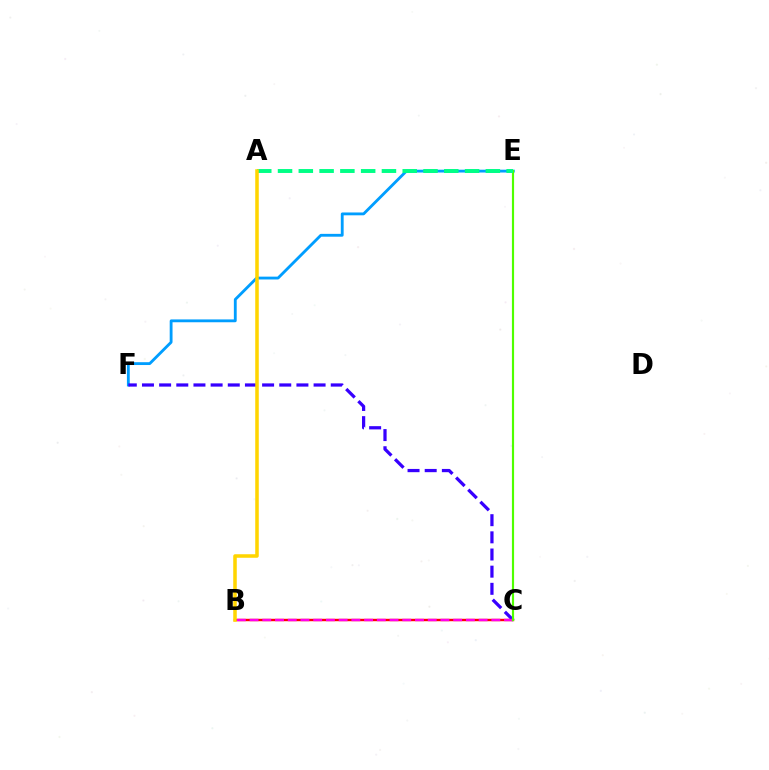{('B', 'C'): [{'color': '#ff0000', 'line_style': 'solid', 'thickness': 1.73}, {'color': '#ff00ed', 'line_style': 'dashed', 'thickness': 1.73}], ('E', 'F'): [{'color': '#009eff', 'line_style': 'solid', 'thickness': 2.04}], ('C', 'F'): [{'color': '#3700ff', 'line_style': 'dashed', 'thickness': 2.33}], ('C', 'E'): [{'color': '#4fff00', 'line_style': 'solid', 'thickness': 1.56}], ('A', 'E'): [{'color': '#00ff86', 'line_style': 'dashed', 'thickness': 2.82}], ('A', 'B'): [{'color': '#ffd500', 'line_style': 'solid', 'thickness': 2.54}]}